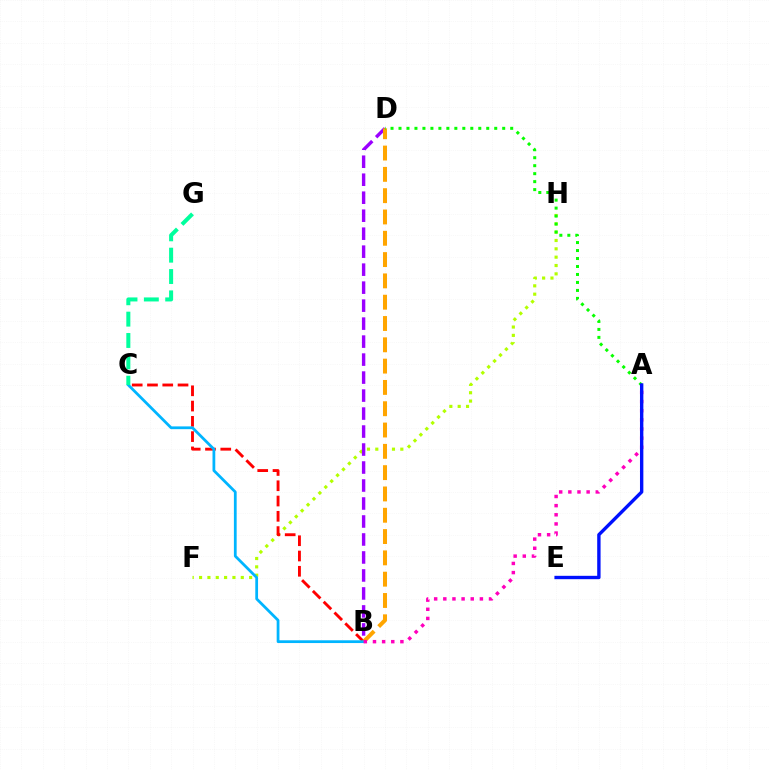{('F', 'H'): [{'color': '#b3ff00', 'line_style': 'dotted', 'thickness': 2.27}], ('B', 'C'): [{'color': '#ff0000', 'line_style': 'dashed', 'thickness': 2.07}, {'color': '#00b5ff', 'line_style': 'solid', 'thickness': 1.99}], ('B', 'D'): [{'color': '#9b00ff', 'line_style': 'dashed', 'thickness': 2.44}, {'color': '#ffa500', 'line_style': 'dashed', 'thickness': 2.89}], ('C', 'G'): [{'color': '#00ff9d', 'line_style': 'dashed', 'thickness': 2.9}], ('A', 'D'): [{'color': '#08ff00', 'line_style': 'dotted', 'thickness': 2.17}], ('A', 'B'): [{'color': '#ff00bd', 'line_style': 'dotted', 'thickness': 2.48}], ('A', 'E'): [{'color': '#0010ff', 'line_style': 'solid', 'thickness': 2.43}]}